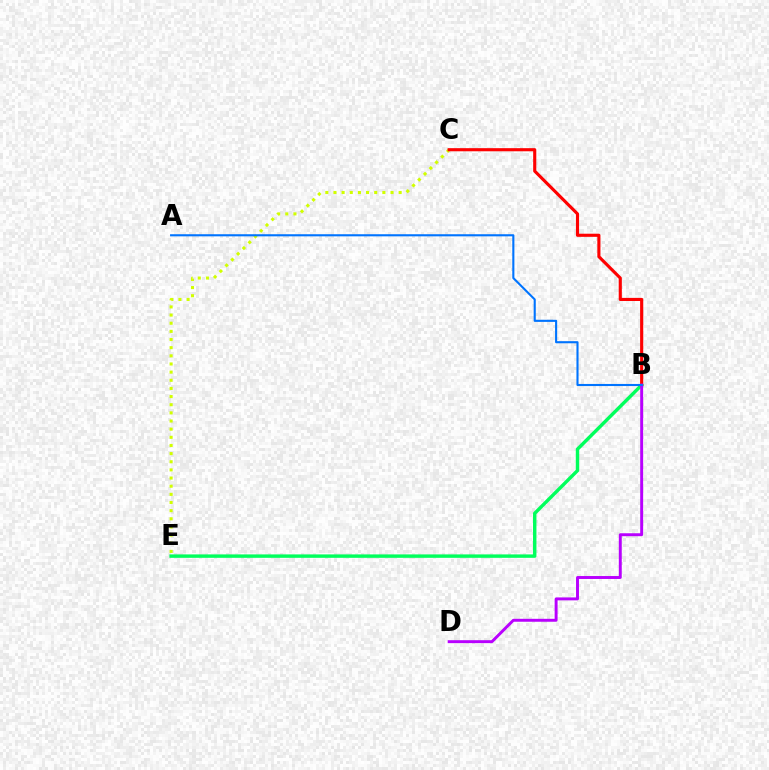{('C', 'E'): [{'color': '#d1ff00', 'line_style': 'dotted', 'thickness': 2.21}], ('B', 'E'): [{'color': '#00ff5c', 'line_style': 'solid', 'thickness': 2.46}], ('B', 'C'): [{'color': '#ff0000', 'line_style': 'solid', 'thickness': 2.25}], ('B', 'D'): [{'color': '#b900ff', 'line_style': 'solid', 'thickness': 2.11}], ('A', 'B'): [{'color': '#0074ff', 'line_style': 'solid', 'thickness': 1.52}]}